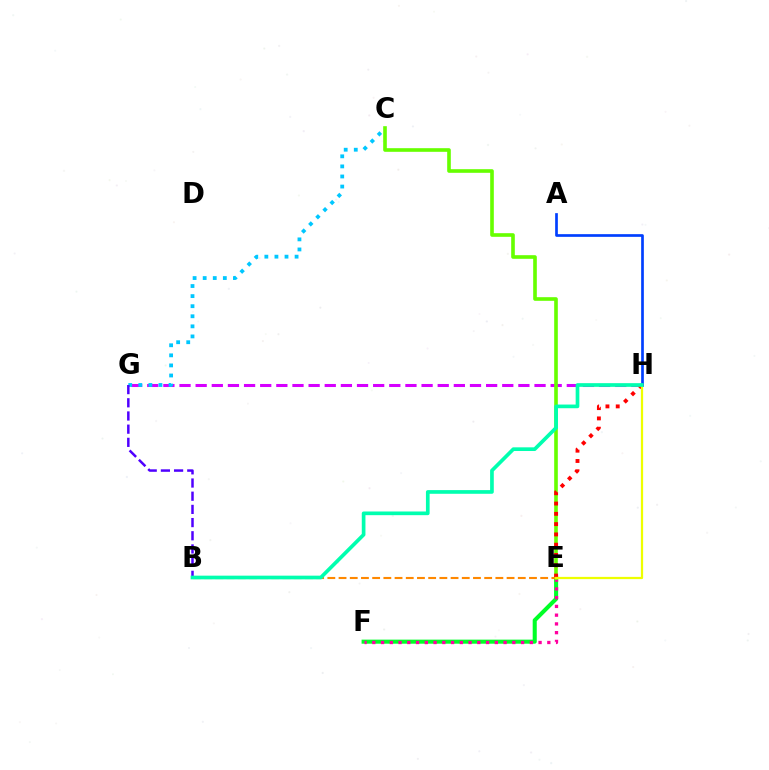{('G', 'H'): [{'color': '#d600ff', 'line_style': 'dashed', 'thickness': 2.19}], ('E', 'F'): [{'color': '#00ff27', 'line_style': 'solid', 'thickness': 2.93}, {'color': '#ff00a0', 'line_style': 'dotted', 'thickness': 2.38}], ('A', 'H'): [{'color': '#003fff', 'line_style': 'solid', 'thickness': 1.93}], ('C', 'G'): [{'color': '#00c7ff', 'line_style': 'dotted', 'thickness': 2.74}], ('C', 'E'): [{'color': '#66ff00', 'line_style': 'solid', 'thickness': 2.61}], ('E', 'H'): [{'color': '#ff0000', 'line_style': 'dotted', 'thickness': 2.79}, {'color': '#eeff00', 'line_style': 'solid', 'thickness': 1.62}], ('B', 'G'): [{'color': '#4f00ff', 'line_style': 'dashed', 'thickness': 1.79}], ('B', 'E'): [{'color': '#ff8800', 'line_style': 'dashed', 'thickness': 1.52}], ('B', 'H'): [{'color': '#00ffaf', 'line_style': 'solid', 'thickness': 2.65}]}